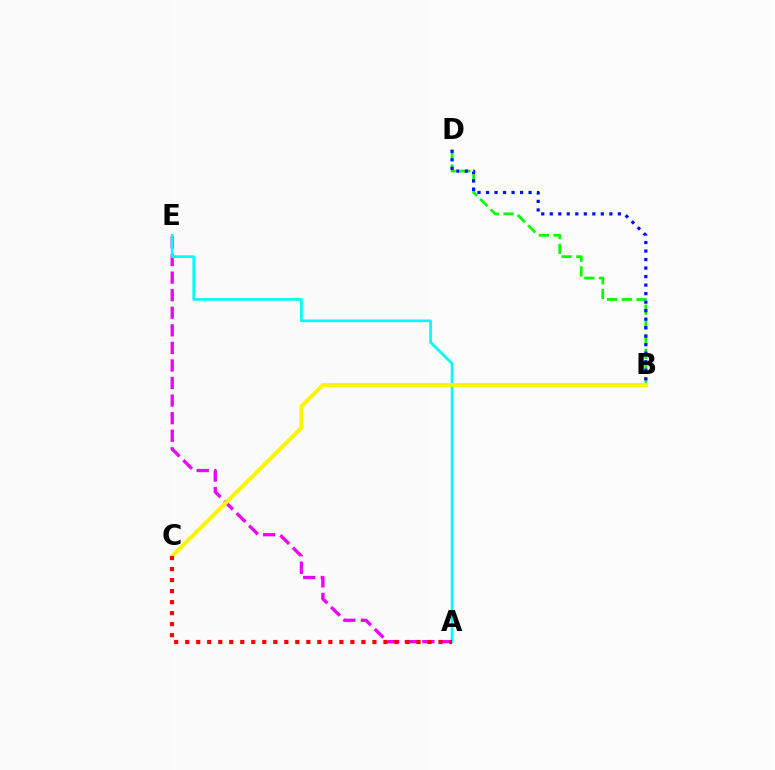{('A', 'E'): [{'color': '#ee00ff', 'line_style': 'dashed', 'thickness': 2.39}, {'color': '#00fff6', 'line_style': 'solid', 'thickness': 1.95}], ('B', 'D'): [{'color': '#08ff00', 'line_style': 'dashed', 'thickness': 2.0}, {'color': '#0010ff', 'line_style': 'dotted', 'thickness': 2.31}], ('B', 'C'): [{'color': '#fcf500', 'line_style': 'solid', 'thickness': 2.88}], ('A', 'C'): [{'color': '#ff0000', 'line_style': 'dotted', 'thickness': 2.99}]}